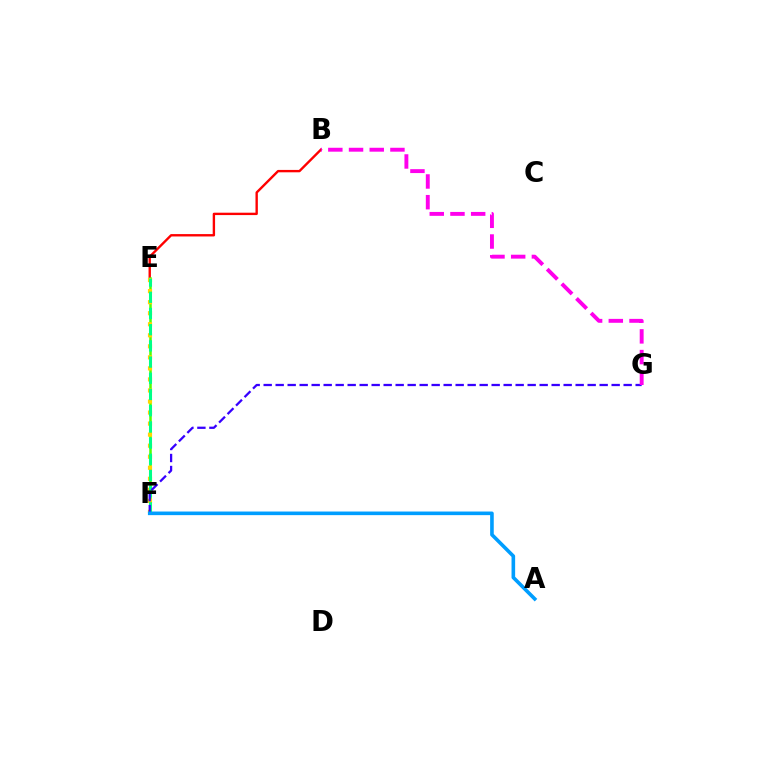{('B', 'E'): [{'color': '#ff0000', 'line_style': 'solid', 'thickness': 1.71}], ('E', 'F'): [{'color': '#4fff00', 'line_style': 'solid', 'thickness': 1.82}, {'color': '#ffd500', 'line_style': 'dotted', 'thickness': 3.0}, {'color': '#00ff86', 'line_style': 'dashed', 'thickness': 2.2}], ('F', 'G'): [{'color': '#3700ff', 'line_style': 'dashed', 'thickness': 1.63}], ('A', 'F'): [{'color': '#009eff', 'line_style': 'solid', 'thickness': 2.6}], ('B', 'G'): [{'color': '#ff00ed', 'line_style': 'dashed', 'thickness': 2.81}]}